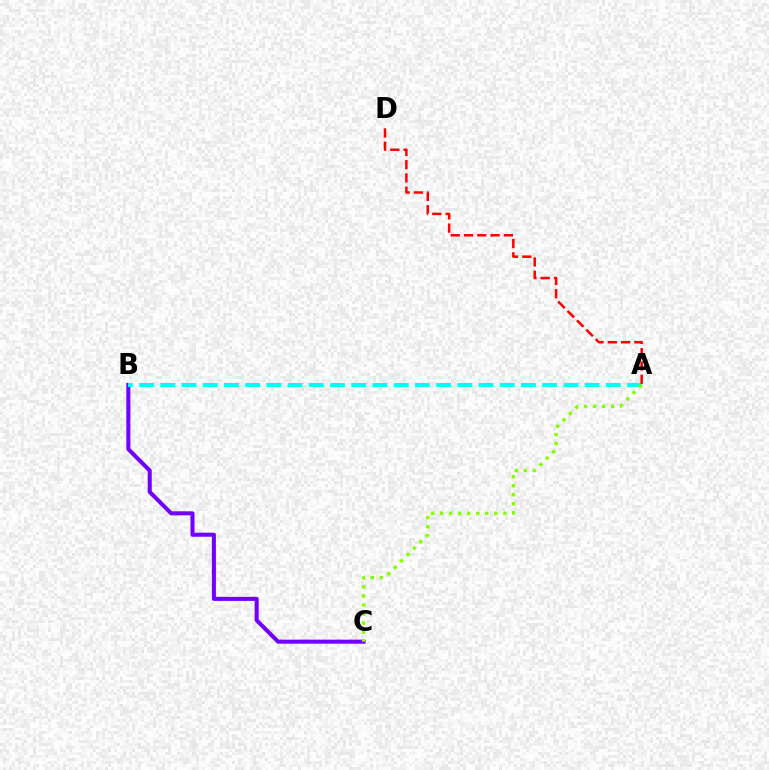{('B', 'C'): [{'color': '#7200ff', 'line_style': 'solid', 'thickness': 2.91}], ('A', 'B'): [{'color': '#00fff6', 'line_style': 'dashed', 'thickness': 2.88}], ('A', 'C'): [{'color': '#84ff00', 'line_style': 'dotted', 'thickness': 2.45}], ('A', 'D'): [{'color': '#ff0000', 'line_style': 'dashed', 'thickness': 1.8}]}